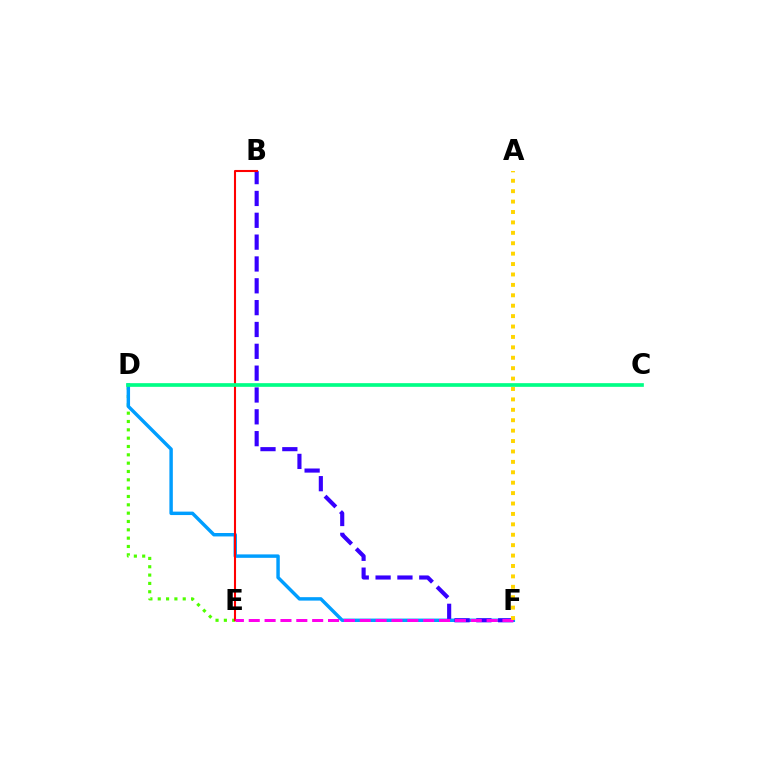{('D', 'E'): [{'color': '#4fff00', 'line_style': 'dotted', 'thickness': 2.26}], ('D', 'F'): [{'color': '#009eff', 'line_style': 'solid', 'thickness': 2.48}], ('B', 'F'): [{'color': '#3700ff', 'line_style': 'dashed', 'thickness': 2.97}], ('B', 'E'): [{'color': '#ff0000', 'line_style': 'solid', 'thickness': 1.5}], ('E', 'F'): [{'color': '#ff00ed', 'line_style': 'dashed', 'thickness': 2.15}], ('C', 'D'): [{'color': '#00ff86', 'line_style': 'solid', 'thickness': 2.65}], ('A', 'F'): [{'color': '#ffd500', 'line_style': 'dotted', 'thickness': 2.83}]}